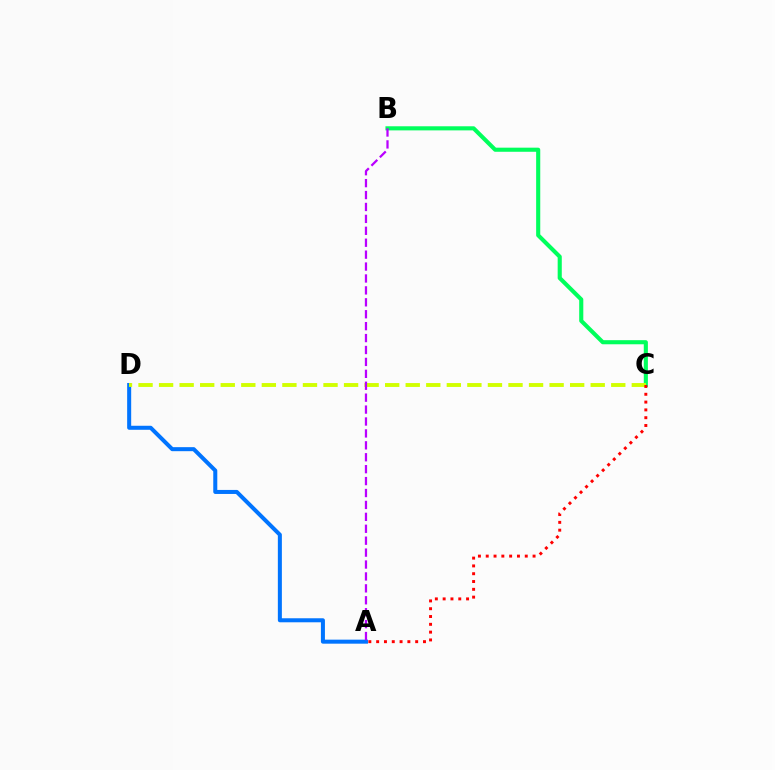{('B', 'C'): [{'color': '#00ff5c', 'line_style': 'solid', 'thickness': 2.95}], ('A', 'D'): [{'color': '#0074ff', 'line_style': 'solid', 'thickness': 2.9}], ('C', 'D'): [{'color': '#d1ff00', 'line_style': 'dashed', 'thickness': 2.79}], ('A', 'C'): [{'color': '#ff0000', 'line_style': 'dotted', 'thickness': 2.12}], ('A', 'B'): [{'color': '#b900ff', 'line_style': 'dashed', 'thickness': 1.62}]}